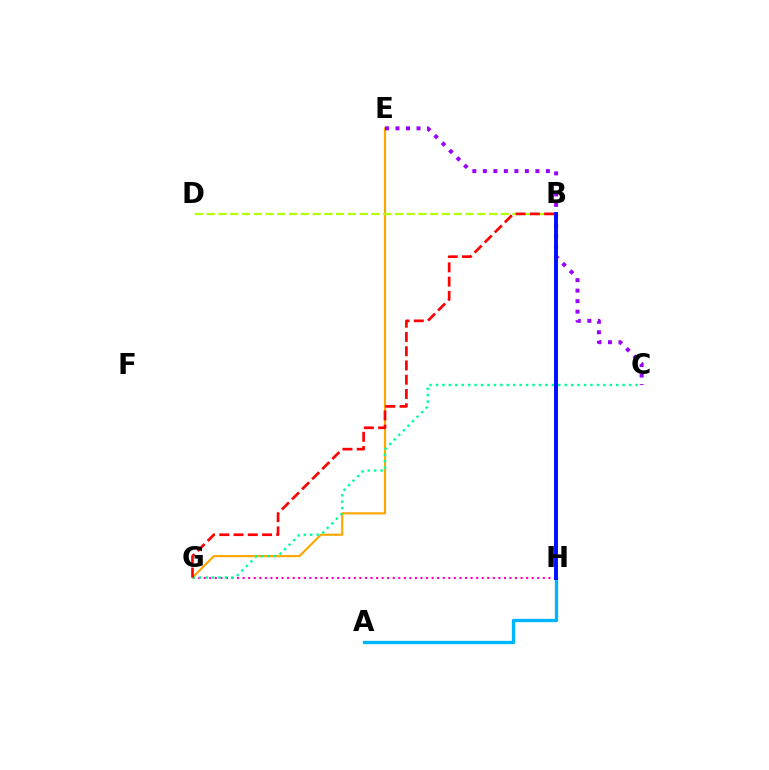{('G', 'H'): [{'color': '#ff00bd', 'line_style': 'dotted', 'thickness': 1.51}], ('E', 'G'): [{'color': '#ffa500', 'line_style': 'solid', 'thickness': 1.54}], ('B', 'D'): [{'color': '#b3ff00', 'line_style': 'dashed', 'thickness': 1.6}], ('C', 'E'): [{'color': '#9b00ff', 'line_style': 'dotted', 'thickness': 2.85}], ('A', 'H'): [{'color': '#00b5ff', 'line_style': 'solid', 'thickness': 2.39}], ('C', 'G'): [{'color': '#00ff9d', 'line_style': 'dotted', 'thickness': 1.75}], ('B', 'H'): [{'color': '#08ff00', 'line_style': 'dotted', 'thickness': 1.65}, {'color': '#0010ff', 'line_style': 'solid', 'thickness': 2.83}], ('B', 'G'): [{'color': '#ff0000', 'line_style': 'dashed', 'thickness': 1.94}]}